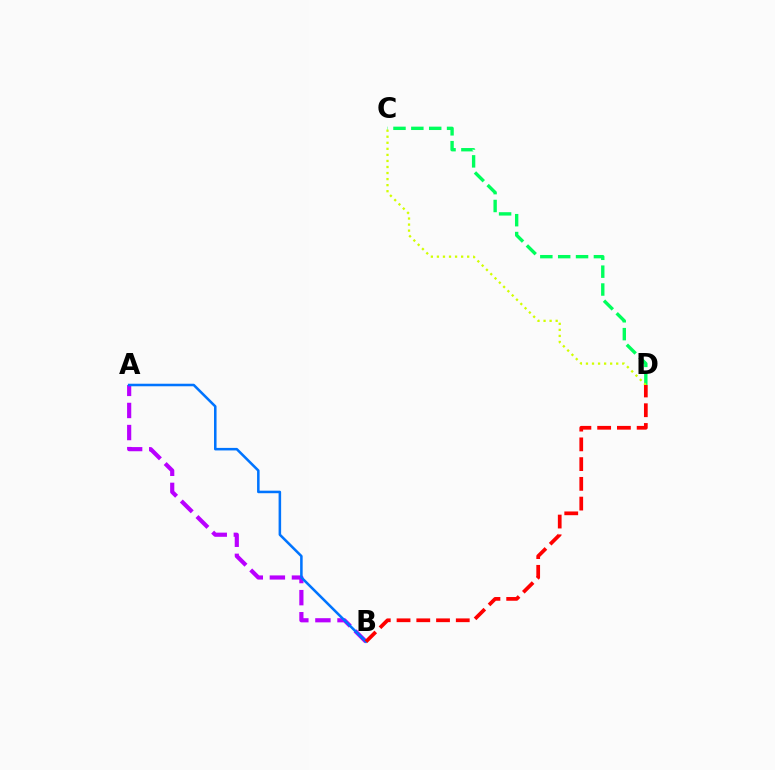{('A', 'B'): [{'color': '#b900ff', 'line_style': 'dashed', 'thickness': 3.0}, {'color': '#0074ff', 'line_style': 'solid', 'thickness': 1.83}], ('C', 'D'): [{'color': '#00ff5c', 'line_style': 'dashed', 'thickness': 2.43}, {'color': '#d1ff00', 'line_style': 'dotted', 'thickness': 1.64}], ('B', 'D'): [{'color': '#ff0000', 'line_style': 'dashed', 'thickness': 2.68}]}